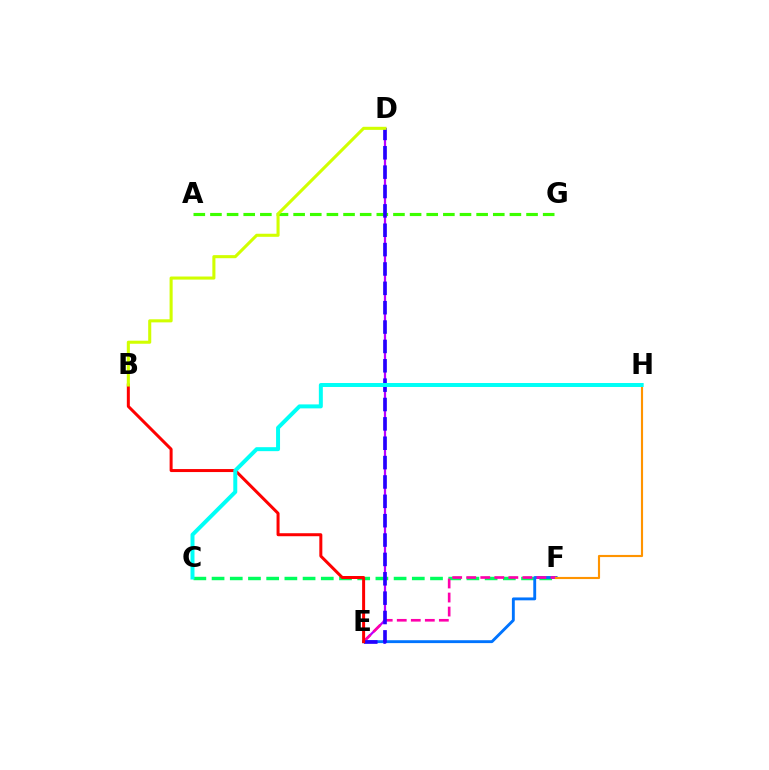{('C', 'F'): [{'color': '#00ff5c', 'line_style': 'dashed', 'thickness': 2.47}], ('D', 'E'): [{'color': '#b900ff', 'line_style': 'solid', 'thickness': 1.61}, {'color': '#2500ff', 'line_style': 'dashed', 'thickness': 2.63}], ('E', 'F'): [{'color': '#0074ff', 'line_style': 'solid', 'thickness': 2.07}, {'color': '#ff00ac', 'line_style': 'dashed', 'thickness': 1.91}], ('A', 'G'): [{'color': '#3dff00', 'line_style': 'dashed', 'thickness': 2.26}], ('F', 'H'): [{'color': '#ff9400', 'line_style': 'solid', 'thickness': 1.54}], ('B', 'E'): [{'color': '#ff0000', 'line_style': 'solid', 'thickness': 2.16}], ('C', 'H'): [{'color': '#00fff6', 'line_style': 'solid', 'thickness': 2.86}], ('B', 'D'): [{'color': '#d1ff00', 'line_style': 'solid', 'thickness': 2.21}]}